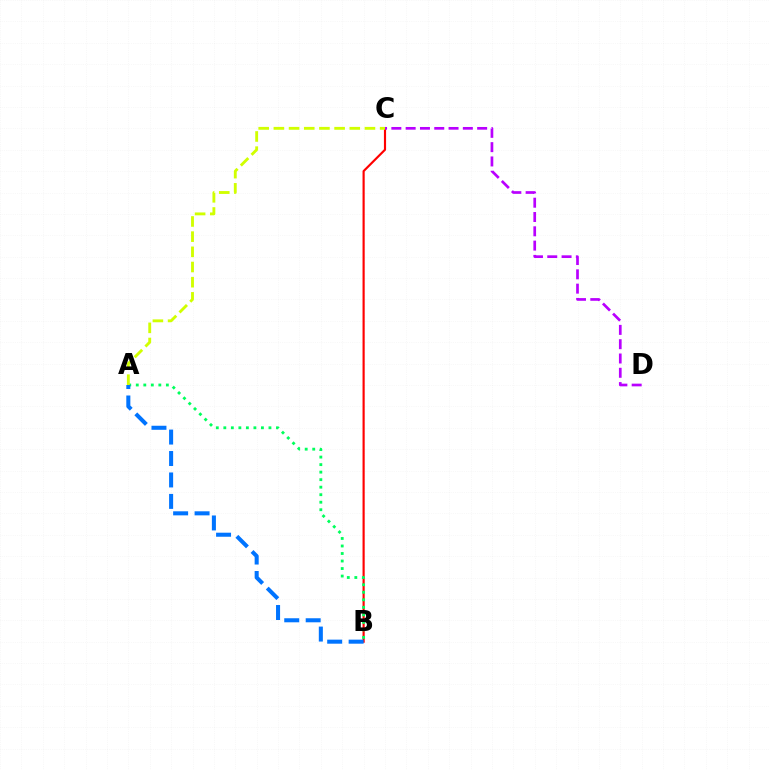{('B', 'C'): [{'color': '#ff0000', 'line_style': 'solid', 'thickness': 1.55}], ('A', 'B'): [{'color': '#00ff5c', 'line_style': 'dotted', 'thickness': 2.04}, {'color': '#0074ff', 'line_style': 'dashed', 'thickness': 2.91}], ('C', 'D'): [{'color': '#b900ff', 'line_style': 'dashed', 'thickness': 1.94}], ('A', 'C'): [{'color': '#d1ff00', 'line_style': 'dashed', 'thickness': 2.06}]}